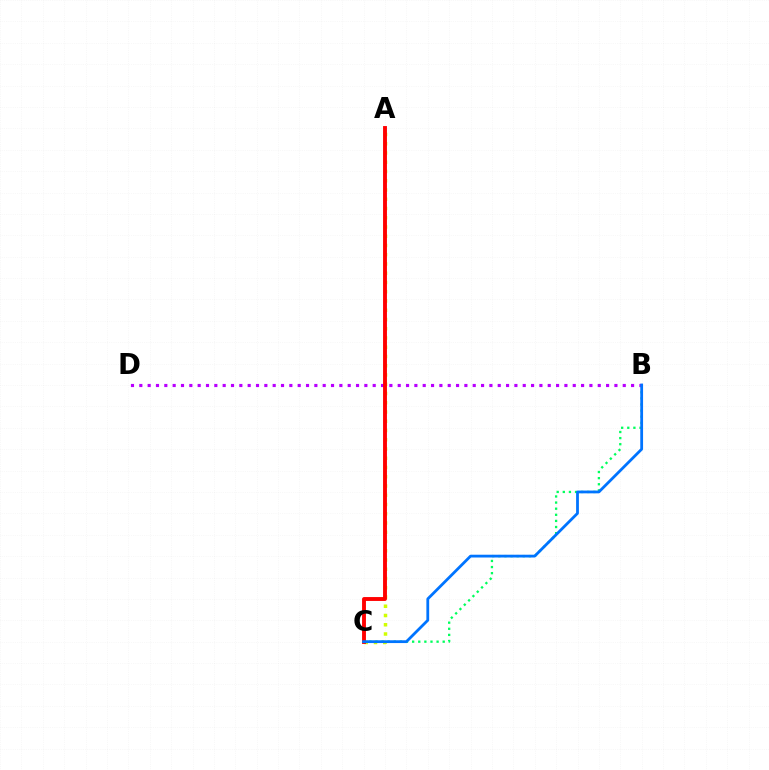{('B', 'C'): [{'color': '#00ff5c', 'line_style': 'dotted', 'thickness': 1.66}, {'color': '#0074ff', 'line_style': 'solid', 'thickness': 2.01}], ('A', 'C'): [{'color': '#d1ff00', 'line_style': 'dotted', 'thickness': 2.51}, {'color': '#ff0000', 'line_style': 'solid', 'thickness': 2.79}], ('B', 'D'): [{'color': '#b900ff', 'line_style': 'dotted', 'thickness': 2.26}]}